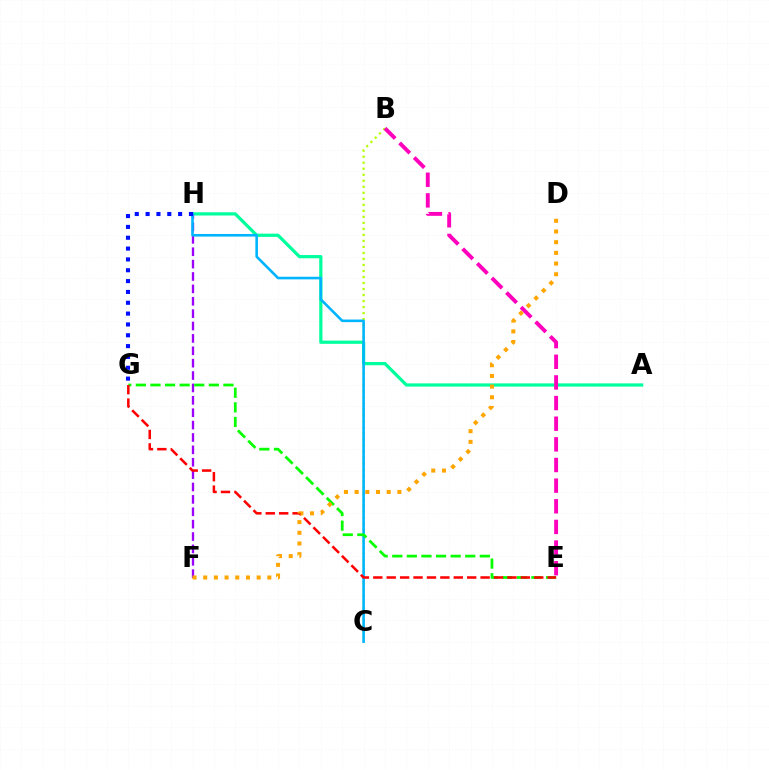{('B', 'C'): [{'color': '#b3ff00', 'line_style': 'dotted', 'thickness': 1.63}], ('A', 'H'): [{'color': '#00ff9d', 'line_style': 'solid', 'thickness': 2.32}], ('F', 'H'): [{'color': '#9b00ff', 'line_style': 'dashed', 'thickness': 1.68}], ('B', 'E'): [{'color': '#ff00bd', 'line_style': 'dashed', 'thickness': 2.8}], ('C', 'H'): [{'color': '#00b5ff', 'line_style': 'solid', 'thickness': 1.87}], ('G', 'H'): [{'color': '#0010ff', 'line_style': 'dotted', 'thickness': 2.94}], ('E', 'G'): [{'color': '#08ff00', 'line_style': 'dashed', 'thickness': 1.98}, {'color': '#ff0000', 'line_style': 'dashed', 'thickness': 1.82}], ('D', 'F'): [{'color': '#ffa500', 'line_style': 'dotted', 'thickness': 2.9}]}